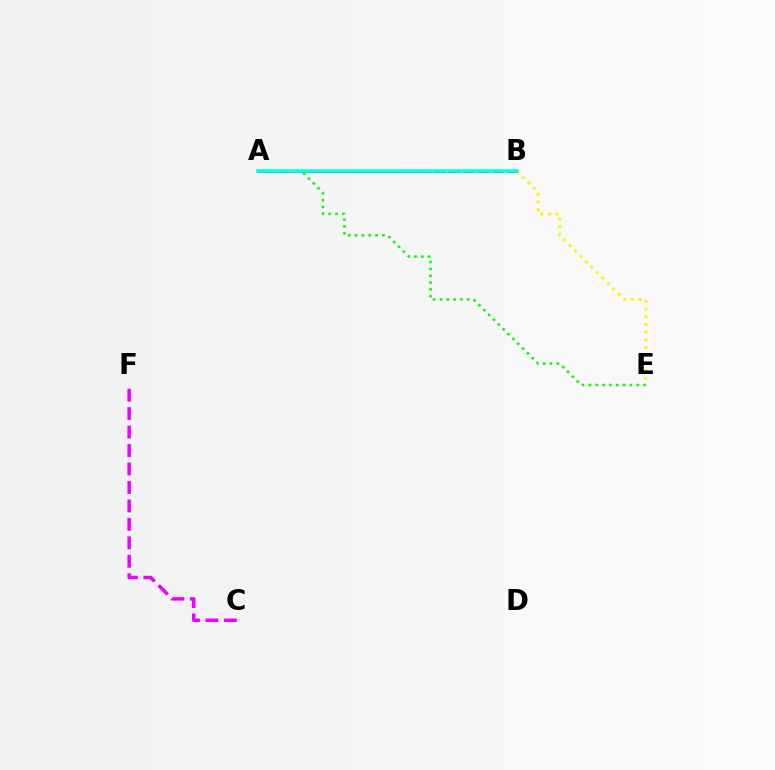{('A', 'B'): [{'color': '#0010ff', 'line_style': 'dashed', 'thickness': 1.94}, {'color': '#ff0000', 'line_style': 'dashed', 'thickness': 2.0}, {'color': '#00fff6', 'line_style': 'solid', 'thickness': 2.53}], ('B', 'E'): [{'color': '#fcf500', 'line_style': 'dotted', 'thickness': 2.09}], ('C', 'F'): [{'color': '#ee00ff', 'line_style': 'dashed', 'thickness': 2.51}], ('A', 'E'): [{'color': '#08ff00', 'line_style': 'dotted', 'thickness': 1.85}]}